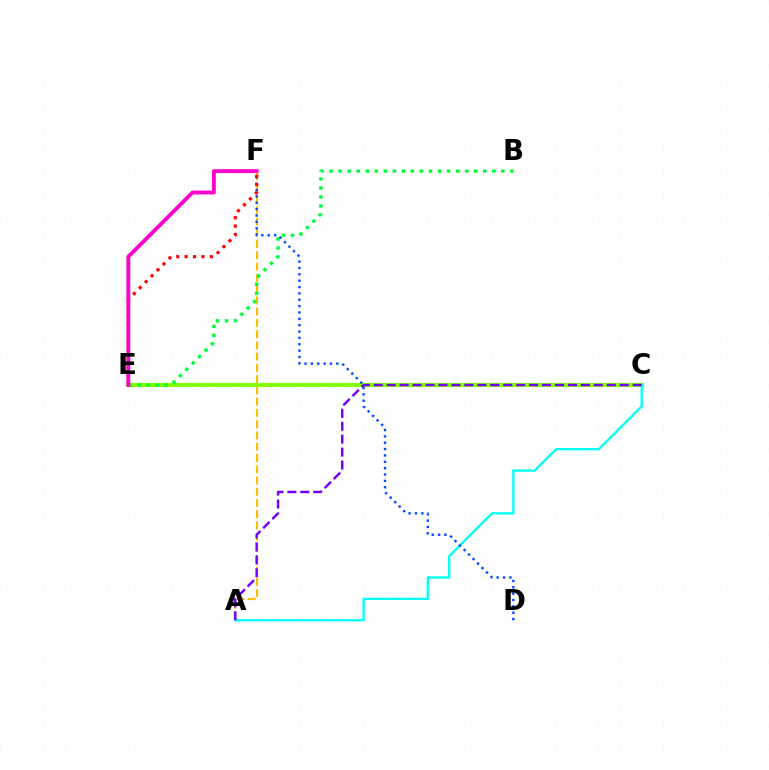{('A', 'F'): [{'color': '#ffbd00', 'line_style': 'dashed', 'thickness': 1.53}], ('C', 'E'): [{'color': '#84ff00', 'line_style': 'solid', 'thickness': 2.92}], ('A', 'C'): [{'color': '#00fff6', 'line_style': 'solid', 'thickness': 1.67}, {'color': '#7200ff', 'line_style': 'dashed', 'thickness': 1.76}], ('B', 'E'): [{'color': '#00ff39', 'line_style': 'dotted', 'thickness': 2.45}], ('D', 'F'): [{'color': '#004bff', 'line_style': 'dotted', 'thickness': 1.73}], ('E', 'F'): [{'color': '#ff0000', 'line_style': 'dotted', 'thickness': 2.28}, {'color': '#ff00cf', 'line_style': 'solid', 'thickness': 2.78}]}